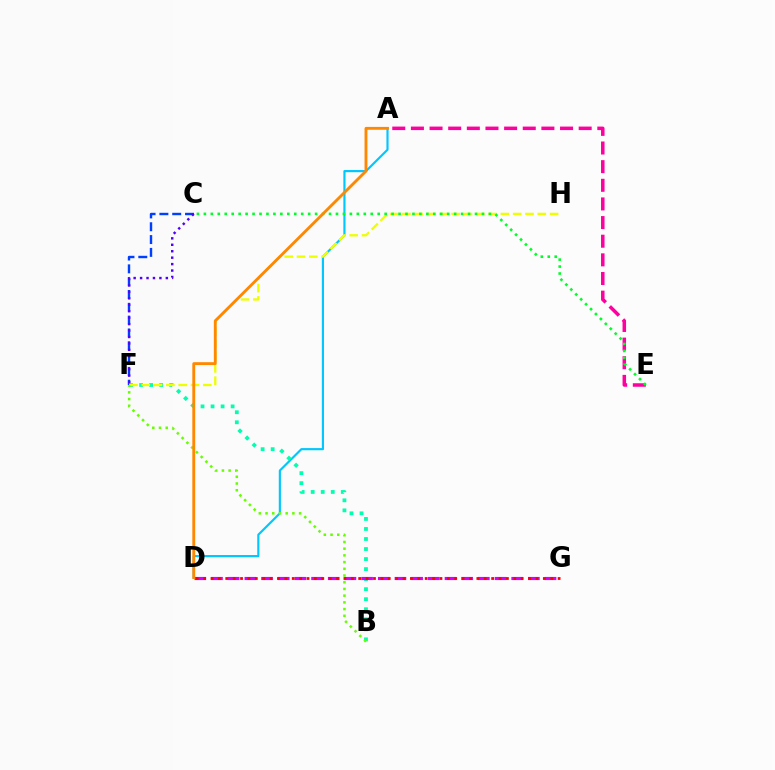{('A', 'D'): [{'color': '#00c7ff', 'line_style': 'solid', 'thickness': 1.56}, {'color': '#ff8800', 'line_style': 'solid', 'thickness': 2.06}], ('C', 'F'): [{'color': '#003fff', 'line_style': 'dashed', 'thickness': 1.74}, {'color': '#4f00ff', 'line_style': 'dotted', 'thickness': 1.75}], ('B', 'F'): [{'color': '#00ffaf', 'line_style': 'dotted', 'thickness': 2.73}, {'color': '#66ff00', 'line_style': 'dotted', 'thickness': 1.82}], ('A', 'E'): [{'color': '#ff00a0', 'line_style': 'dashed', 'thickness': 2.53}], ('F', 'H'): [{'color': '#eeff00', 'line_style': 'dashed', 'thickness': 1.67}], ('D', 'G'): [{'color': '#d600ff', 'line_style': 'dashed', 'thickness': 2.27}, {'color': '#ff0000', 'line_style': 'dotted', 'thickness': 2.01}], ('C', 'E'): [{'color': '#00ff27', 'line_style': 'dotted', 'thickness': 1.89}]}